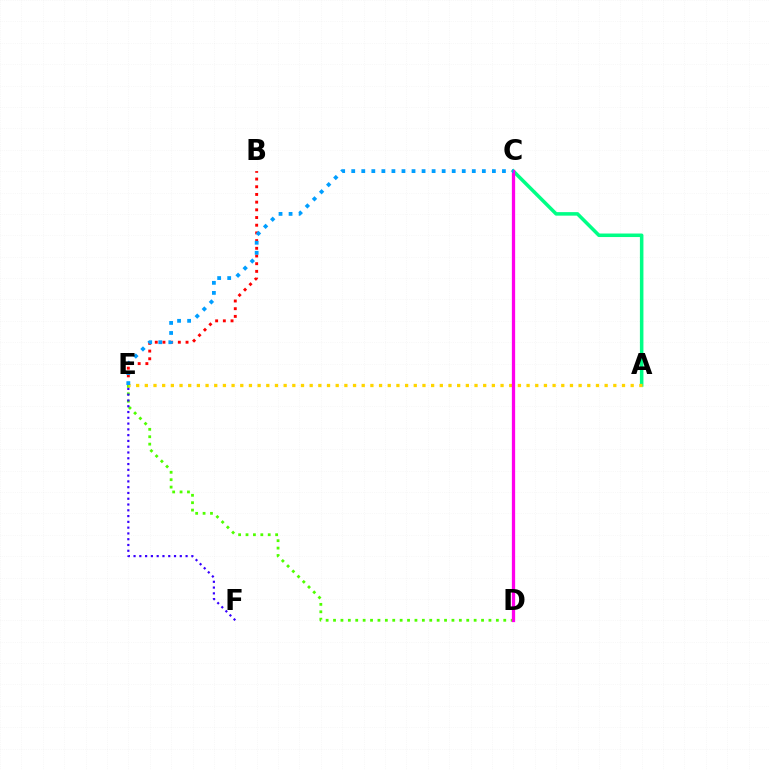{('B', 'E'): [{'color': '#ff0000', 'line_style': 'dotted', 'thickness': 2.09}], ('D', 'E'): [{'color': '#4fff00', 'line_style': 'dotted', 'thickness': 2.01}], ('E', 'F'): [{'color': '#3700ff', 'line_style': 'dotted', 'thickness': 1.57}], ('A', 'C'): [{'color': '#00ff86', 'line_style': 'solid', 'thickness': 2.54}], ('A', 'E'): [{'color': '#ffd500', 'line_style': 'dotted', 'thickness': 2.36}], ('C', 'D'): [{'color': '#ff00ed', 'line_style': 'solid', 'thickness': 2.35}], ('C', 'E'): [{'color': '#009eff', 'line_style': 'dotted', 'thickness': 2.73}]}